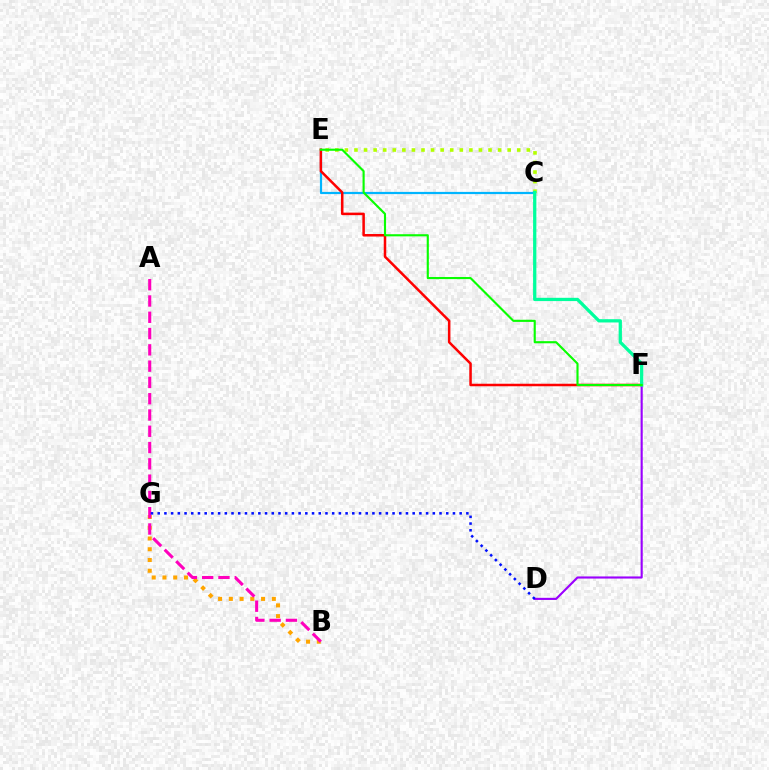{('C', 'E'): [{'color': '#b3ff00', 'line_style': 'dotted', 'thickness': 2.6}, {'color': '#00b5ff', 'line_style': 'solid', 'thickness': 1.59}], ('E', 'F'): [{'color': '#ff0000', 'line_style': 'solid', 'thickness': 1.81}, {'color': '#08ff00', 'line_style': 'solid', 'thickness': 1.54}], ('B', 'G'): [{'color': '#ffa500', 'line_style': 'dotted', 'thickness': 2.92}], ('D', 'F'): [{'color': '#9b00ff', 'line_style': 'solid', 'thickness': 1.53}], ('A', 'B'): [{'color': '#ff00bd', 'line_style': 'dashed', 'thickness': 2.21}], ('C', 'F'): [{'color': '#00ff9d', 'line_style': 'solid', 'thickness': 2.36}], ('D', 'G'): [{'color': '#0010ff', 'line_style': 'dotted', 'thickness': 1.82}]}